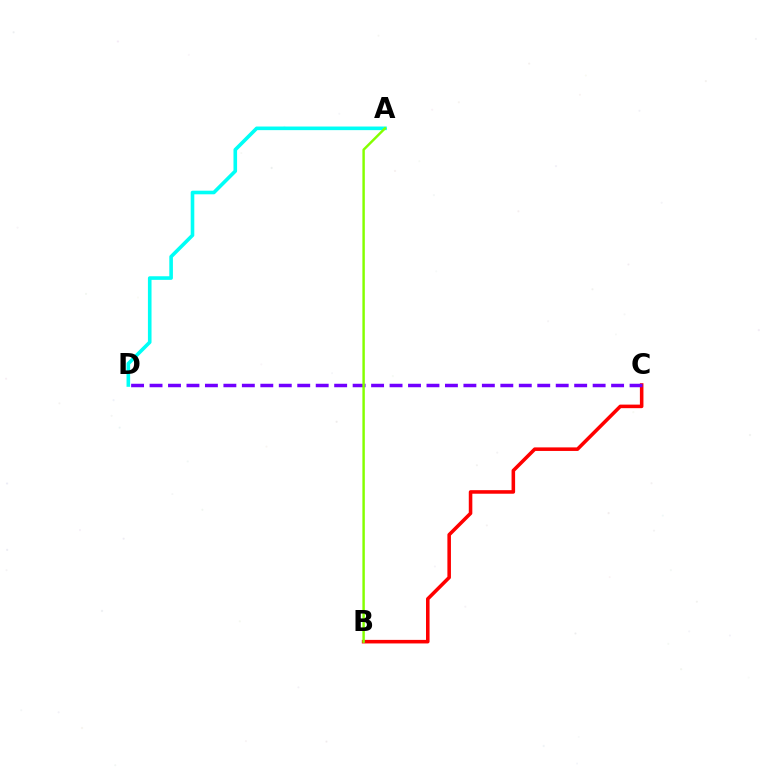{('A', 'D'): [{'color': '#00fff6', 'line_style': 'solid', 'thickness': 2.6}], ('B', 'C'): [{'color': '#ff0000', 'line_style': 'solid', 'thickness': 2.56}], ('C', 'D'): [{'color': '#7200ff', 'line_style': 'dashed', 'thickness': 2.51}], ('A', 'B'): [{'color': '#84ff00', 'line_style': 'solid', 'thickness': 1.76}]}